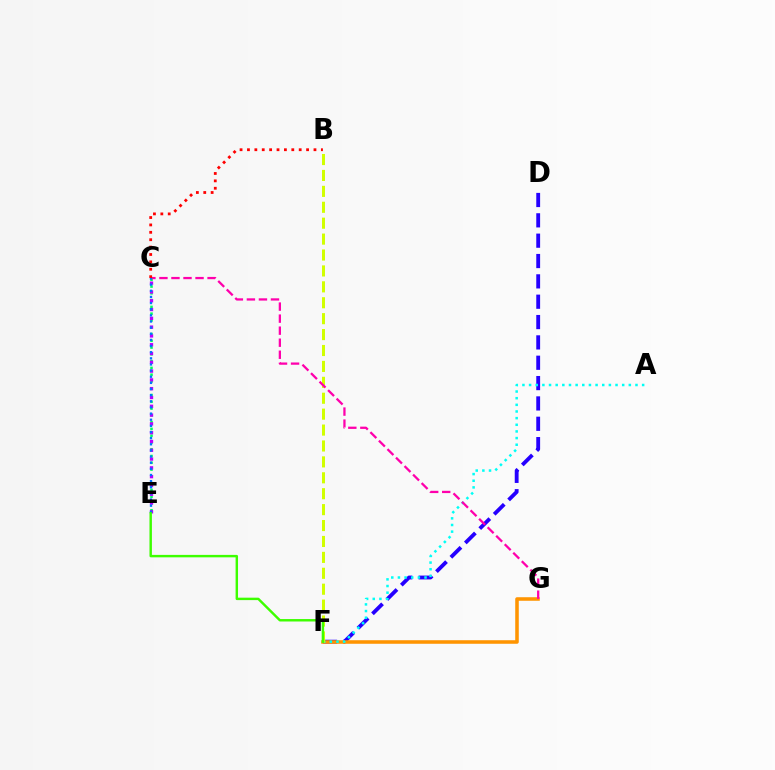{('C', 'E'): [{'color': '#00ff5c', 'line_style': 'dotted', 'thickness': 1.84}, {'color': '#b900ff', 'line_style': 'dotted', 'thickness': 2.39}, {'color': '#0074ff', 'line_style': 'dotted', 'thickness': 1.67}], ('D', 'F'): [{'color': '#2500ff', 'line_style': 'dashed', 'thickness': 2.76}], ('F', 'G'): [{'color': '#ff9400', 'line_style': 'solid', 'thickness': 2.55}], ('A', 'F'): [{'color': '#00fff6', 'line_style': 'dotted', 'thickness': 1.81}], ('B', 'F'): [{'color': '#d1ff00', 'line_style': 'dashed', 'thickness': 2.16}], ('C', 'G'): [{'color': '#ff00ac', 'line_style': 'dashed', 'thickness': 1.64}], ('B', 'C'): [{'color': '#ff0000', 'line_style': 'dotted', 'thickness': 2.01}], ('E', 'F'): [{'color': '#3dff00', 'line_style': 'solid', 'thickness': 1.75}]}